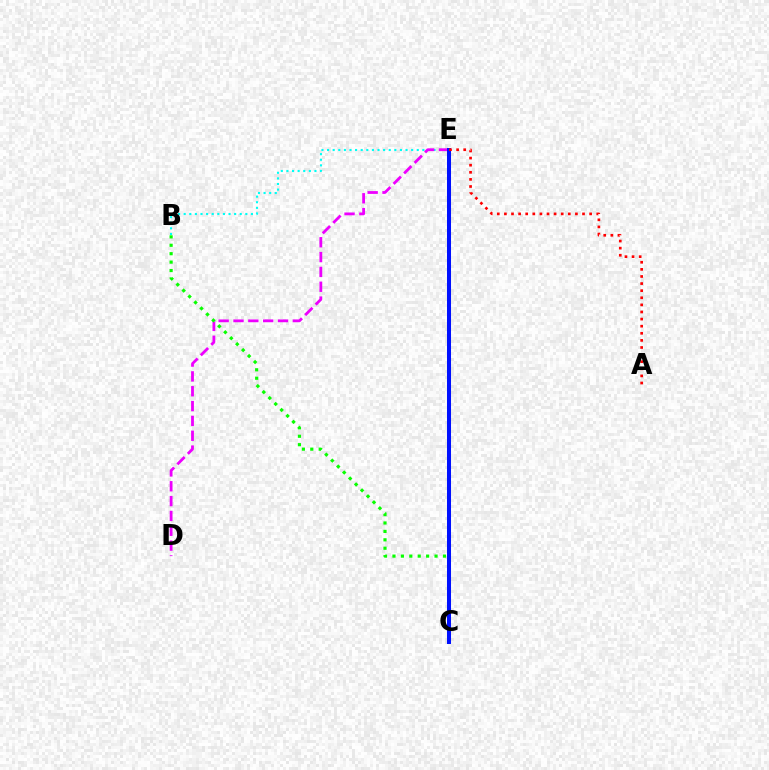{('B', 'E'): [{'color': '#00fff6', 'line_style': 'dotted', 'thickness': 1.52}], ('D', 'E'): [{'color': '#ee00ff', 'line_style': 'dashed', 'thickness': 2.02}], ('C', 'E'): [{'color': '#fcf500', 'line_style': 'dashed', 'thickness': 1.9}, {'color': '#0010ff', 'line_style': 'solid', 'thickness': 2.9}], ('B', 'C'): [{'color': '#08ff00', 'line_style': 'dotted', 'thickness': 2.29}], ('A', 'E'): [{'color': '#ff0000', 'line_style': 'dotted', 'thickness': 1.93}]}